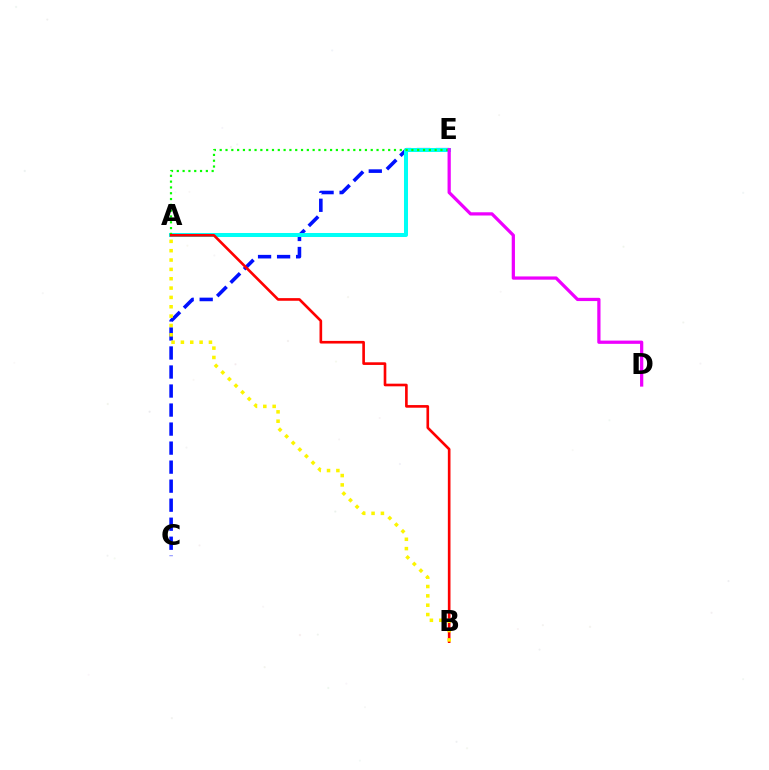{('C', 'E'): [{'color': '#0010ff', 'line_style': 'dashed', 'thickness': 2.58}], ('A', 'E'): [{'color': '#00fff6', 'line_style': 'solid', 'thickness': 2.89}, {'color': '#08ff00', 'line_style': 'dotted', 'thickness': 1.58}], ('D', 'E'): [{'color': '#ee00ff', 'line_style': 'solid', 'thickness': 2.33}], ('A', 'B'): [{'color': '#ff0000', 'line_style': 'solid', 'thickness': 1.9}, {'color': '#fcf500', 'line_style': 'dotted', 'thickness': 2.54}]}